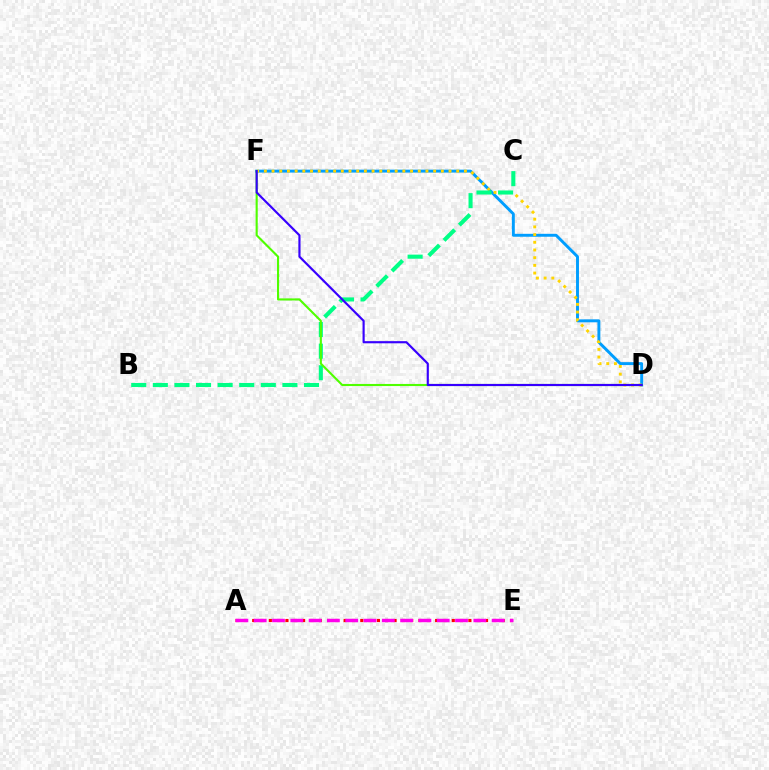{('D', 'F'): [{'color': '#009eff', 'line_style': 'solid', 'thickness': 2.11}, {'color': '#ffd500', 'line_style': 'dotted', 'thickness': 2.09}, {'color': '#4fff00', 'line_style': 'solid', 'thickness': 1.52}, {'color': '#3700ff', 'line_style': 'solid', 'thickness': 1.55}], ('B', 'C'): [{'color': '#00ff86', 'line_style': 'dashed', 'thickness': 2.93}], ('A', 'E'): [{'color': '#ff0000', 'line_style': 'dotted', 'thickness': 2.26}, {'color': '#ff00ed', 'line_style': 'dashed', 'thickness': 2.49}]}